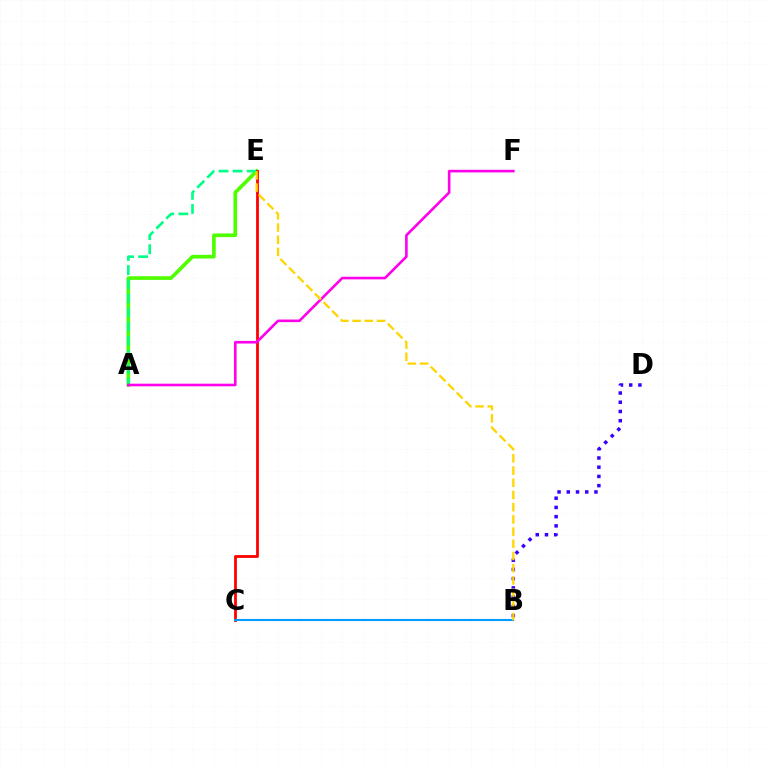{('A', 'E'): [{'color': '#4fff00', 'line_style': 'solid', 'thickness': 2.65}, {'color': '#00ff86', 'line_style': 'dashed', 'thickness': 1.91}], ('B', 'D'): [{'color': '#3700ff', 'line_style': 'dotted', 'thickness': 2.51}], ('C', 'E'): [{'color': '#ff0000', 'line_style': 'solid', 'thickness': 2.01}], ('B', 'C'): [{'color': '#009eff', 'line_style': 'solid', 'thickness': 1.52}], ('A', 'F'): [{'color': '#ff00ed', 'line_style': 'solid', 'thickness': 1.88}], ('B', 'E'): [{'color': '#ffd500', 'line_style': 'dashed', 'thickness': 1.66}]}